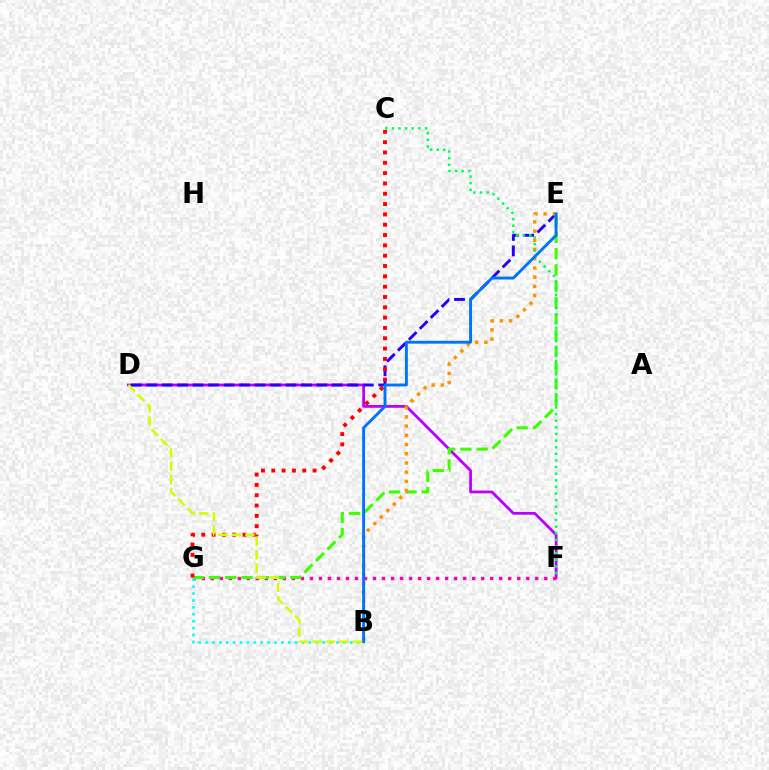{('D', 'F'): [{'color': '#b900ff', 'line_style': 'solid', 'thickness': 1.99}], ('F', 'G'): [{'color': '#ff00ac', 'line_style': 'dotted', 'thickness': 2.45}], ('D', 'E'): [{'color': '#2500ff', 'line_style': 'dashed', 'thickness': 2.1}], ('E', 'G'): [{'color': '#3dff00', 'line_style': 'dashed', 'thickness': 2.21}], ('B', 'G'): [{'color': '#00fff6', 'line_style': 'dotted', 'thickness': 1.87}], ('B', 'E'): [{'color': '#ff9400', 'line_style': 'dotted', 'thickness': 2.5}, {'color': '#0074ff', 'line_style': 'solid', 'thickness': 2.09}], ('C', 'G'): [{'color': '#ff0000', 'line_style': 'dotted', 'thickness': 2.8}], ('C', 'F'): [{'color': '#00ff5c', 'line_style': 'dotted', 'thickness': 1.8}], ('B', 'D'): [{'color': '#d1ff00', 'line_style': 'dashed', 'thickness': 1.83}]}